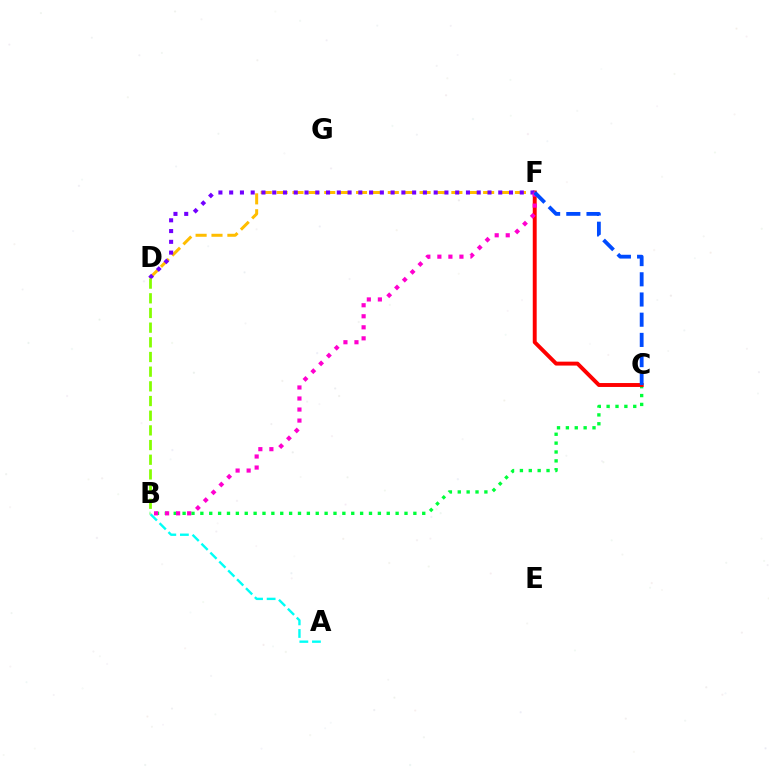{('B', 'C'): [{'color': '#00ff39', 'line_style': 'dotted', 'thickness': 2.41}], ('C', 'F'): [{'color': '#ff0000', 'line_style': 'solid', 'thickness': 2.82}, {'color': '#004bff', 'line_style': 'dashed', 'thickness': 2.74}], ('D', 'F'): [{'color': '#ffbd00', 'line_style': 'dashed', 'thickness': 2.16}, {'color': '#7200ff', 'line_style': 'dotted', 'thickness': 2.92}], ('A', 'B'): [{'color': '#00fff6', 'line_style': 'dashed', 'thickness': 1.71}], ('B', 'D'): [{'color': '#84ff00', 'line_style': 'dashed', 'thickness': 1.99}], ('B', 'F'): [{'color': '#ff00cf', 'line_style': 'dotted', 'thickness': 3.0}]}